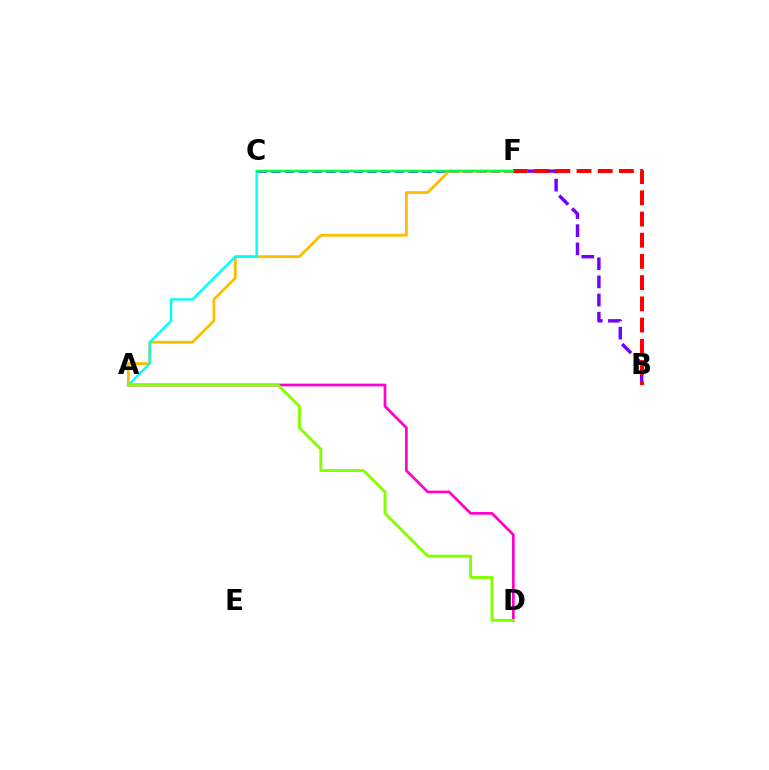{('C', 'F'): [{'color': '#004bff', 'line_style': 'dashed', 'thickness': 1.86}, {'color': '#00ff39', 'line_style': 'solid', 'thickness': 1.75}], ('B', 'F'): [{'color': '#7200ff', 'line_style': 'dashed', 'thickness': 2.47}, {'color': '#ff0000', 'line_style': 'dashed', 'thickness': 2.88}], ('A', 'F'): [{'color': '#ffbd00', 'line_style': 'solid', 'thickness': 2.01}], ('A', 'D'): [{'color': '#ff00cf', 'line_style': 'solid', 'thickness': 1.94}, {'color': '#84ff00', 'line_style': 'solid', 'thickness': 2.07}], ('A', 'C'): [{'color': '#00fff6', 'line_style': 'solid', 'thickness': 1.69}]}